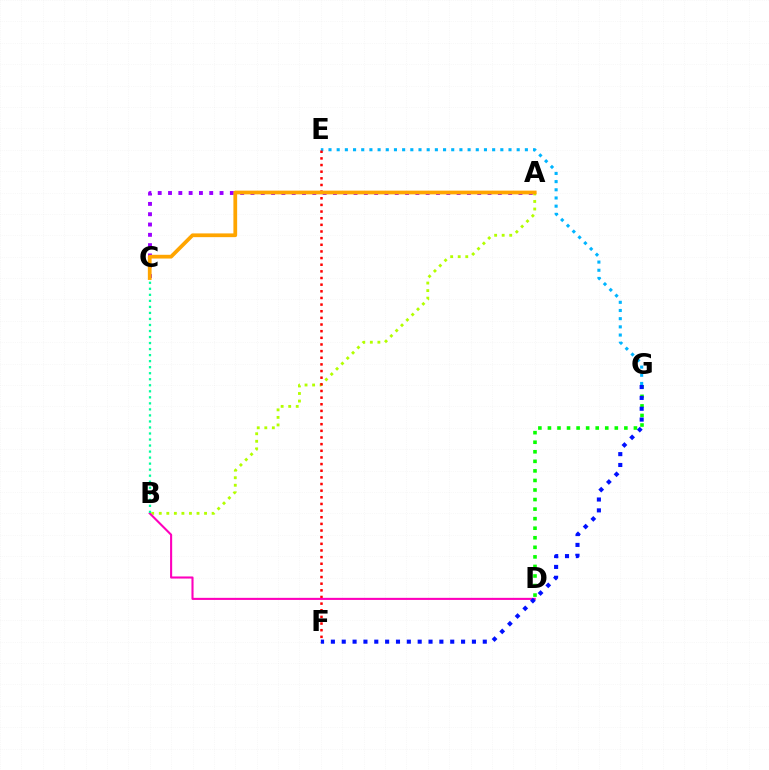{('D', 'G'): [{'color': '#08ff00', 'line_style': 'dotted', 'thickness': 2.6}], ('E', 'G'): [{'color': '#00b5ff', 'line_style': 'dotted', 'thickness': 2.22}], ('A', 'B'): [{'color': '#b3ff00', 'line_style': 'dotted', 'thickness': 2.05}], ('E', 'F'): [{'color': '#ff0000', 'line_style': 'dotted', 'thickness': 1.81}], ('A', 'C'): [{'color': '#9b00ff', 'line_style': 'dotted', 'thickness': 2.8}, {'color': '#ffa500', 'line_style': 'solid', 'thickness': 2.7}], ('B', 'D'): [{'color': '#ff00bd', 'line_style': 'solid', 'thickness': 1.5}], ('F', 'G'): [{'color': '#0010ff', 'line_style': 'dotted', 'thickness': 2.95}], ('B', 'C'): [{'color': '#00ff9d', 'line_style': 'dotted', 'thickness': 1.64}]}